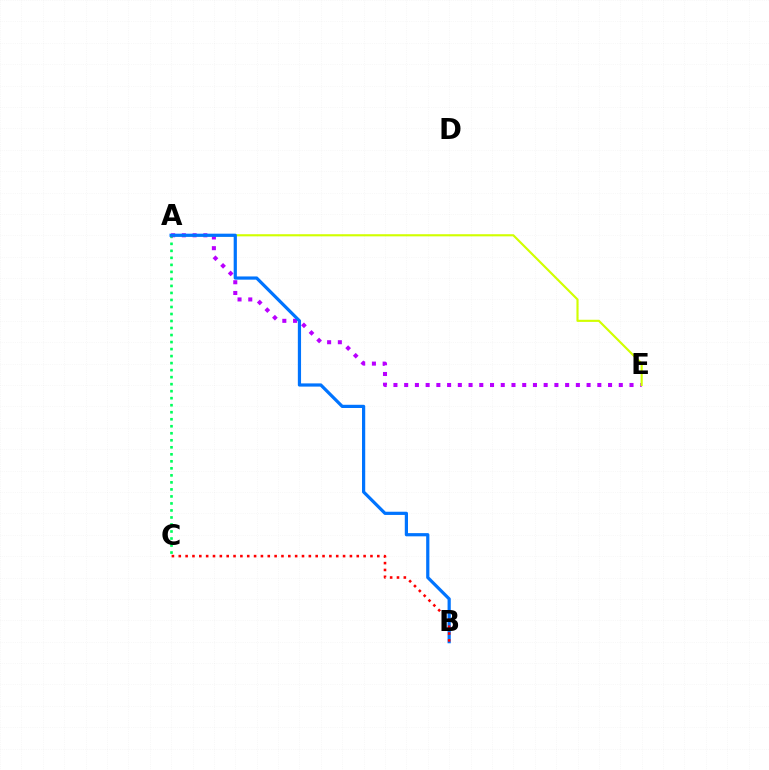{('A', 'C'): [{'color': '#00ff5c', 'line_style': 'dotted', 'thickness': 1.91}], ('A', 'E'): [{'color': '#b900ff', 'line_style': 'dotted', 'thickness': 2.92}, {'color': '#d1ff00', 'line_style': 'solid', 'thickness': 1.54}], ('A', 'B'): [{'color': '#0074ff', 'line_style': 'solid', 'thickness': 2.31}], ('B', 'C'): [{'color': '#ff0000', 'line_style': 'dotted', 'thickness': 1.86}]}